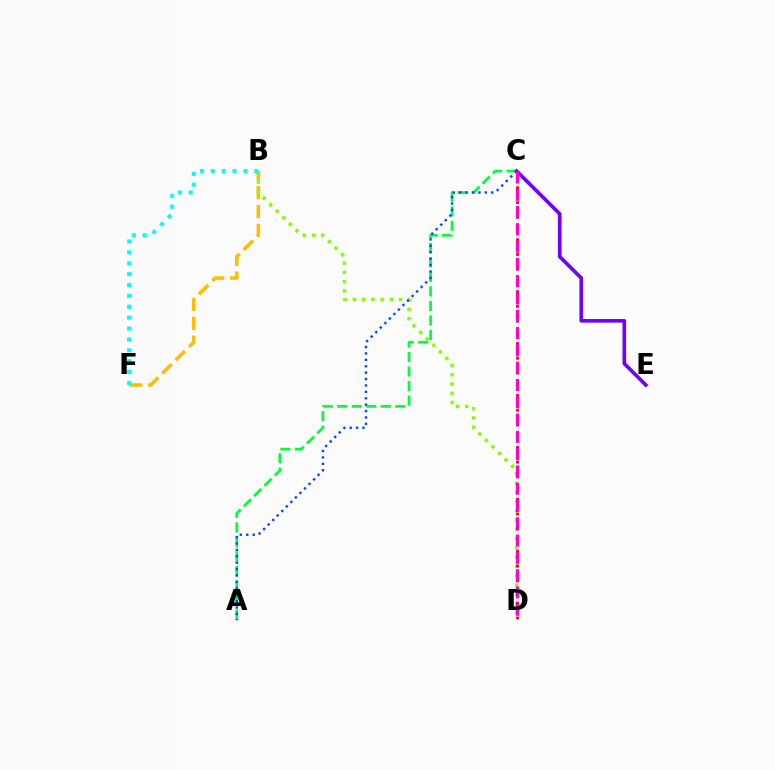{('A', 'C'): [{'color': '#00ff39', 'line_style': 'dashed', 'thickness': 1.97}, {'color': '#004bff', 'line_style': 'dotted', 'thickness': 1.74}], ('B', 'F'): [{'color': '#ffbd00', 'line_style': 'dashed', 'thickness': 2.57}, {'color': '#00fff6', 'line_style': 'dotted', 'thickness': 2.96}], ('C', 'E'): [{'color': '#7200ff', 'line_style': 'solid', 'thickness': 2.63}], ('B', 'D'): [{'color': '#84ff00', 'line_style': 'dotted', 'thickness': 2.51}], ('C', 'D'): [{'color': '#ff0000', 'line_style': 'dotted', 'thickness': 2.02}, {'color': '#ff00cf', 'line_style': 'dashed', 'thickness': 2.35}]}